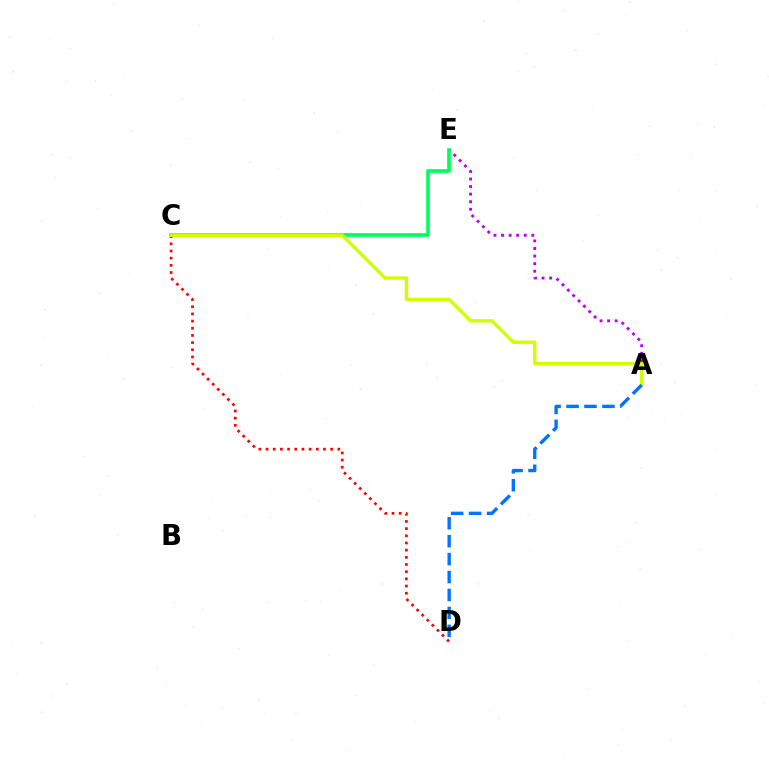{('A', 'E'): [{'color': '#b900ff', 'line_style': 'dotted', 'thickness': 2.06}], ('C', 'E'): [{'color': '#00ff5c', 'line_style': 'solid', 'thickness': 2.64}], ('C', 'D'): [{'color': '#ff0000', 'line_style': 'dotted', 'thickness': 1.95}], ('A', 'C'): [{'color': '#d1ff00', 'line_style': 'solid', 'thickness': 2.45}], ('A', 'D'): [{'color': '#0074ff', 'line_style': 'dashed', 'thickness': 2.44}]}